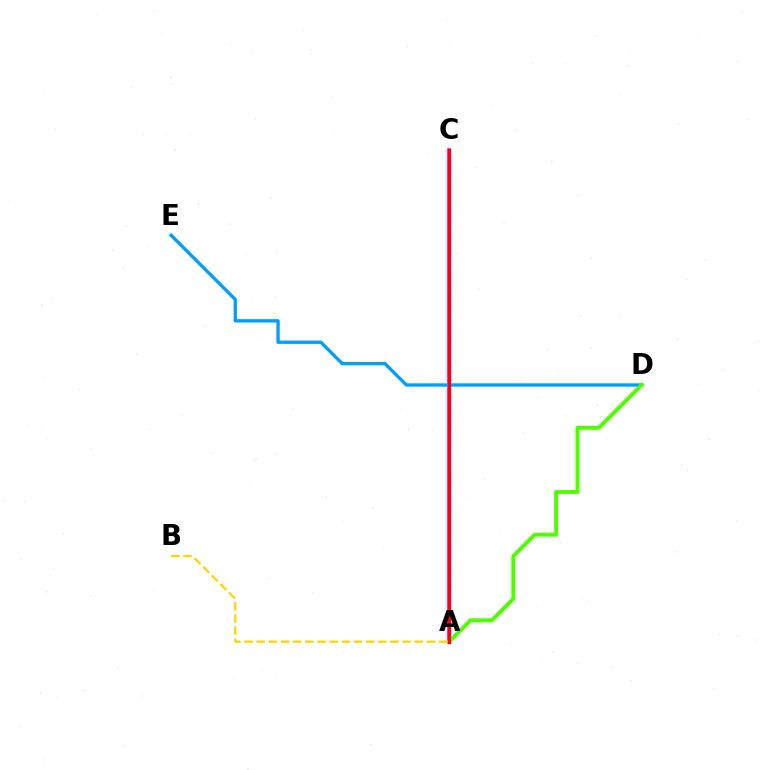{('A', 'C'): [{'color': '#3700ff', 'line_style': 'solid', 'thickness': 2.45}, {'color': '#ff00ed', 'line_style': 'solid', 'thickness': 2.53}, {'color': '#00ff86', 'line_style': 'dashed', 'thickness': 1.98}, {'color': '#ff0000', 'line_style': 'solid', 'thickness': 2.09}], ('D', 'E'): [{'color': '#009eff', 'line_style': 'solid', 'thickness': 2.4}], ('A', 'D'): [{'color': '#4fff00', 'line_style': 'solid', 'thickness': 2.83}], ('A', 'B'): [{'color': '#ffd500', 'line_style': 'dashed', 'thickness': 1.65}]}